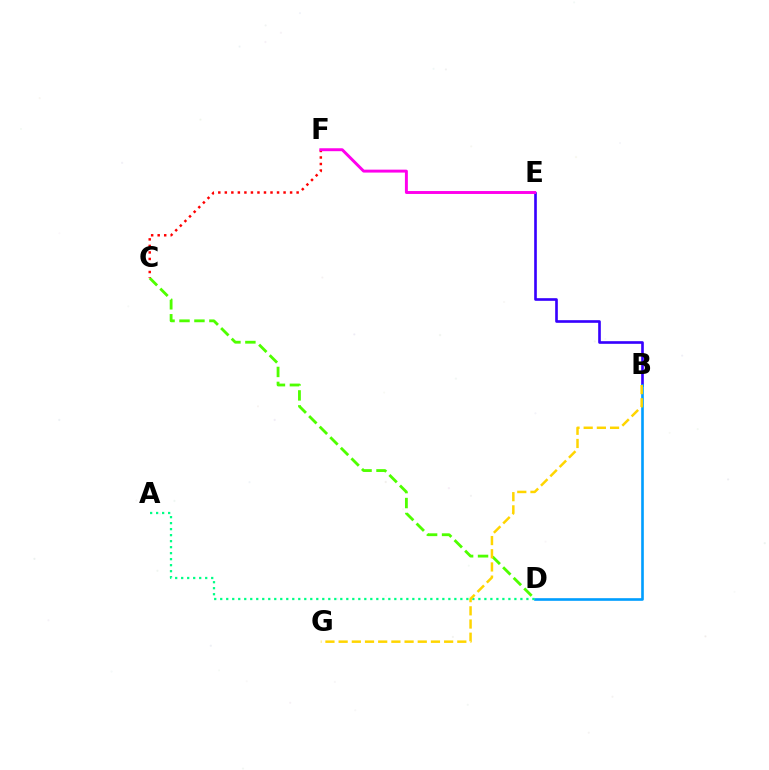{('C', 'D'): [{'color': '#4fff00', 'line_style': 'dashed', 'thickness': 2.03}], ('B', 'E'): [{'color': '#3700ff', 'line_style': 'solid', 'thickness': 1.9}], ('C', 'F'): [{'color': '#ff0000', 'line_style': 'dotted', 'thickness': 1.77}], ('B', 'D'): [{'color': '#009eff', 'line_style': 'solid', 'thickness': 1.9}], ('A', 'D'): [{'color': '#00ff86', 'line_style': 'dotted', 'thickness': 1.63}], ('B', 'G'): [{'color': '#ffd500', 'line_style': 'dashed', 'thickness': 1.79}], ('E', 'F'): [{'color': '#ff00ed', 'line_style': 'solid', 'thickness': 2.11}]}